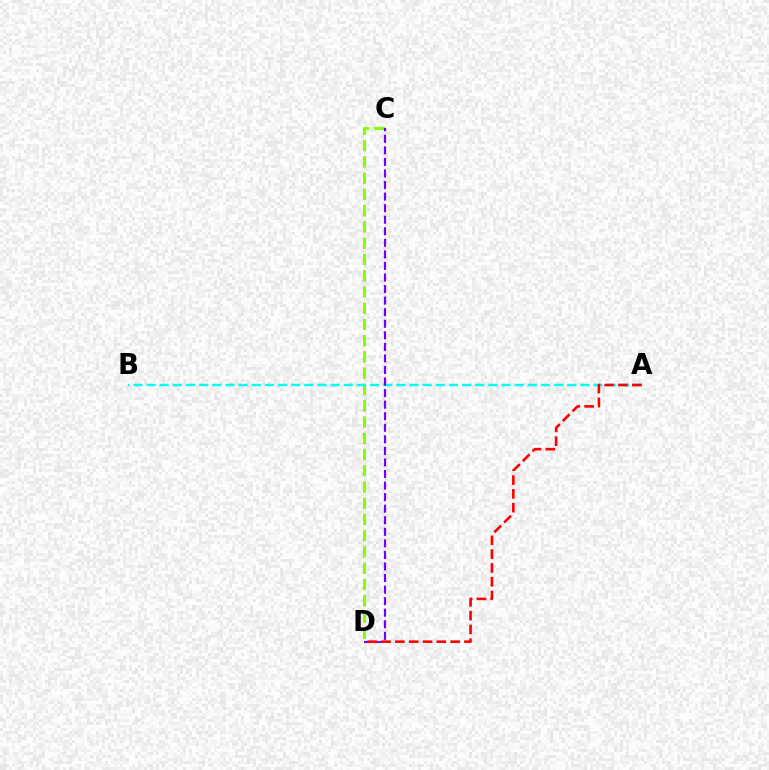{('C', 'D'): [{'color': '#84ff00', 'line_style': 'dashed', 'thickness': 2.21}, {'color': '#7200ff', 'line_style': 'dashed', 'thickness': 1.57}], ('A', 'B'): [{'color': '#00fff6', 'line_style': 'dashed', 'thickness': 1.79}], ('A', 'D'): [{'color': '#ff0000', 'line_style': 'dashed', 'thickness': 1.88}]}